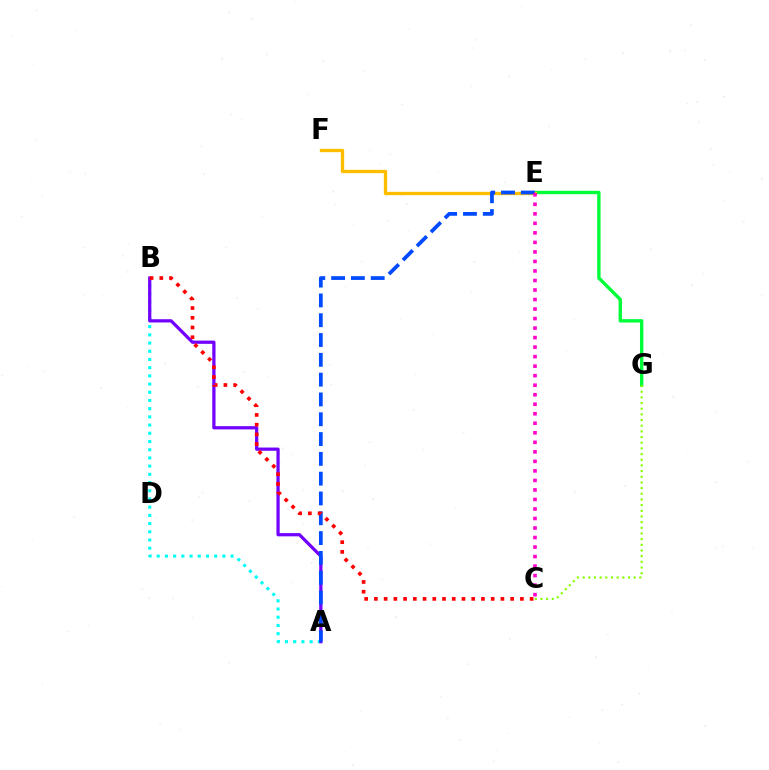{('A', 'B'): [{'color': '#00fff6', 'line_style': 'dotted', 'thickness': 2.23}, {'color': '#7200ff', 'line_style': 'solid', 'thickness': 2.33}], ('E', 'G'): [{'color': '#00ff39', 'line_style': 'solid', 'thickness': 2.43}], ('E', 'F'): [{'color': '#ffbd00', 'line_style': 'solid', 'thickness': 2.4}], ('A', 'E'): [{'color': '#004bff', 'line_style': 'dashed', 'thickness': 2.69}], ('B', 'C'): [{'color': '#ff0000', 'line_style': 'dotted', 'thickness': 2.64}], ('C', 'G'): [{'color': '#84ff00', 'line_style': 'dotted', 'thickness': 1.54}], ('C', 'E'): [{'color': '#ff00cf', 'line_style': 'dotted', 'thickness': 2.59}]}